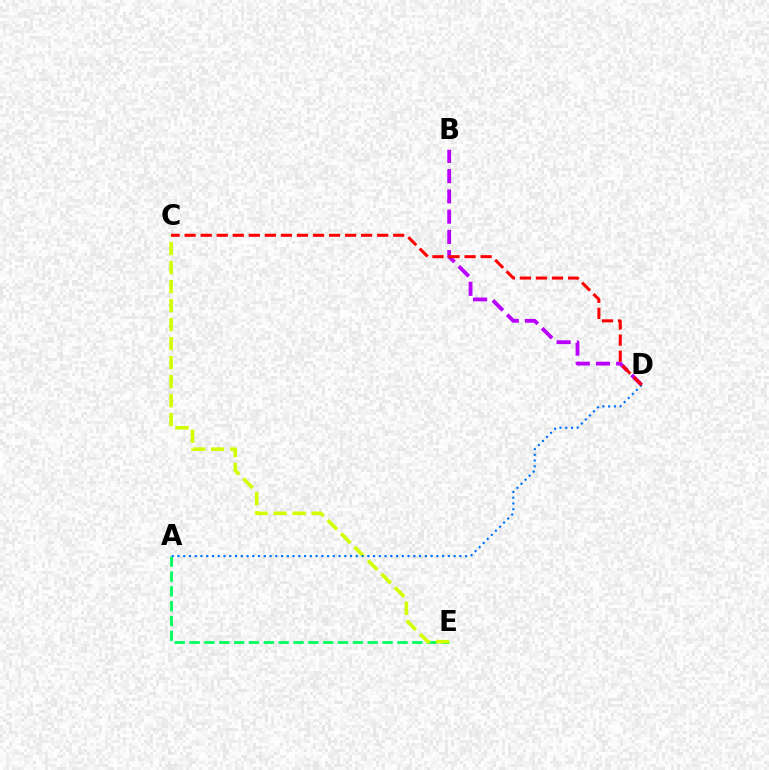{('B', 'D'): [{'color': '#b900ff', 'line_style': 'dashed', 'thickness': 2.75}], ('A', 'E'): [{'color': '#00ff5c', 'line_style': 'dashed', 'thickness': 2.02}], ('C', 'E'): [{'color': '#d1ff00', 'line_style': 'dashed', 'thickness': 2.58}], ('A', 'D'): [{'color': '#0074ff', 'line_style': 'dotted', 'thickness': 1.56}], ('C', 'D'): [{'color': '#ff0000', 'line_style': 'dashed', 'thickness': 2.18}]}